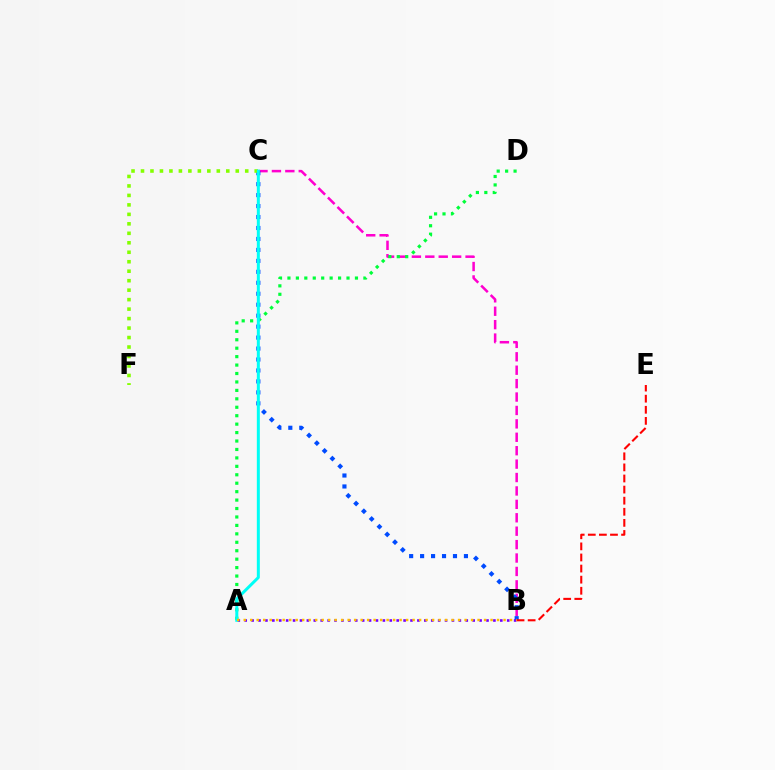{('B', 'C'): [{'color': '#ff00cf', 'line_style': 'dashed', 'thickness': 1.82}, {'color': '#004bff', 'line_style': 'dotted', 'thickness': 2.98}], ('A', 'D'): [{'color': '#00ff39', 'line_style': 'dotted', 'thickness': 2.29}], ('C', 'F'): [{'color': '#84ff00', 'line_style': 'dotted', 'thickness': 2.57}], ('A', 'B'): [{'color': '#7200ff', 'line_style': 'dotted', 'thickness': 1.88}, {'color': '#ffbd00', 'line_style': 'dotted', 'thickness': 1.76}], ('B', 'E'): [{'color': '#ff0000', 'line_style': 'dashed', 'thickness': 1.51}], ('A', 'C'): [{'color': '#00fff6', 'line_style': 'solid', 'thickness': 2.16}]}